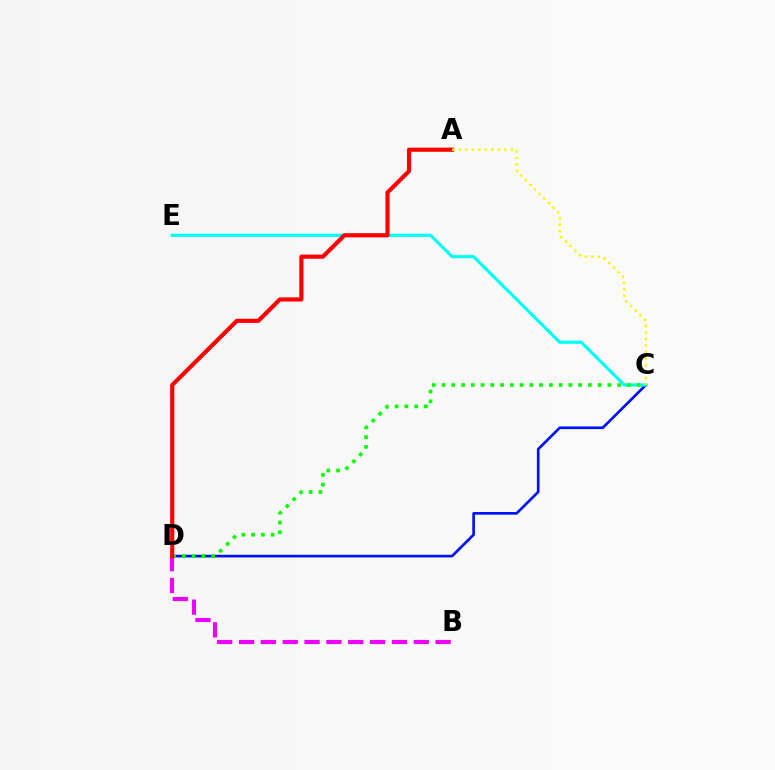{('C', 'D'): [{'color': '#0010ff', 'line_style': 'solid', 'thickness': 1.91}, {'color': '#08ff00', 'line_style': 'dotted', 'thickness': 2.65}], ('C', 'E'): [{'color': '#00fff6', 'line_style': 'solid', 'thickness': 2.27}], ('B', 'D'): [{'color': '#ee00ff', 'line_style': 'dashed', 'thickness': 2.97}], ('A', 'D'): [{'color': '#ff0000', 'line_style': 'solid', 'thickness': 2.99}], ('A', 'C'): [{'color': '#fcf500', 'line_style': 'dotted', 'thickness': 1.77}]}